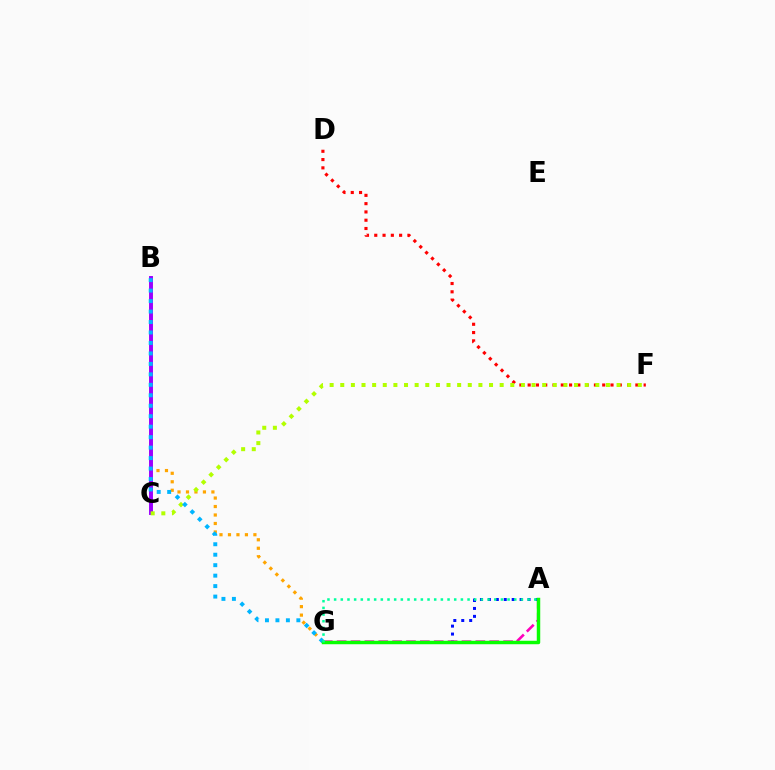{('B', 'G'): [{'color': '#ffa500', 'line_style': 'dotted', 'thickness': 2.3}, {'color': '#00b5ff', 'line_style': 'dotted', 'thickness': 2.84}], ('B', 'C'): [{'color': '#9b00ff', 'line_style': 'solid', 'thickness': 2.83}], ('D', 'F'): [{'color': '#ff0000', 'line_style': 'dotted', 'thickness': 2.25}], ('C', 'F'): [{'color': '#b3ff00', 'line_style': 'dotted', 'thickness': 2.89}], ('A', 'G'): [{'color': '#0010ff', 'line_style': 'dotted', 'thickness': 2.16}, {'color': '#ff00bd', 'line_style': 'dashed', 'thickness': 1.88}, {'color': '#08ff00', 'line_style': 'solid', 'thickness': 2.48}, {'color': '#00ff9d', 'line_style': 'dotted', 'thickness': 1.81}]}